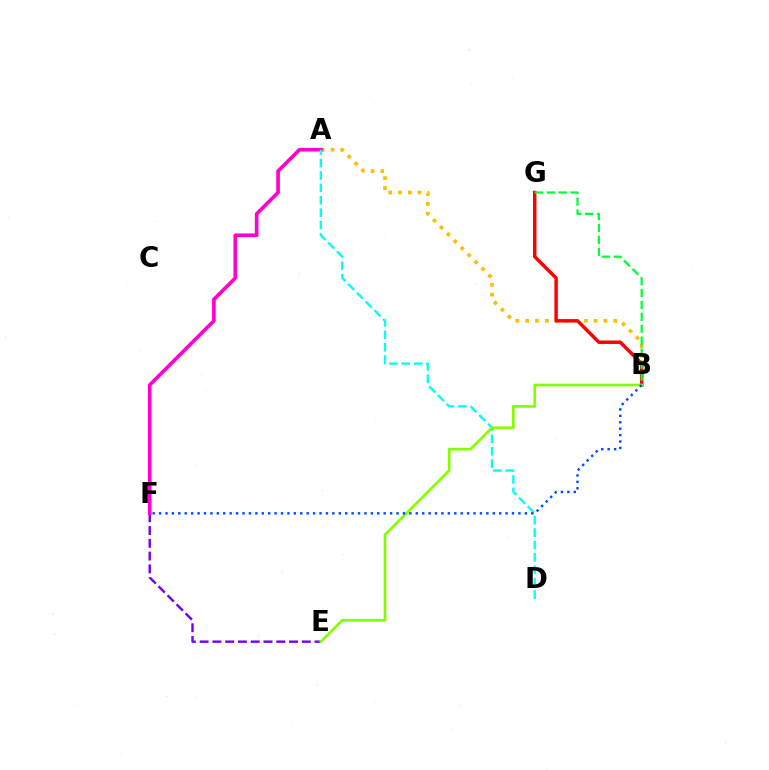{('A', 'B'): [{'color': '#ffbd00', 'line_style': 'dotted', 'thickness': 2.66}], ('E', 'F'): [{'color': '#7200ff', 'line_style': 'dashed', 'thickness': 1.73}], ('B', 'G'): [{'color': '#ff0000', 'line_style': 'solid', 'thickness': 2.49}, {'color': '#00ff39', 'line_style': 'dashed', 'thickness': 1.62}], ('A', 'F'): [{'color': '#ff00cf', 'line_style': 'solid', 'thickness': 2.64}], ('A', 'D'): [{'color': '#00fff6', 'line_style': 'dashed', 'thickness': 1.68}], ('B', 'E'): [{'color': '#84ff00', 'line_style': 'solid', 'thickness': 1.94}], ('B', 'F'): [{'color': '#004bff', 'line_style': 'dotted', 'thickness': 1.74}]}